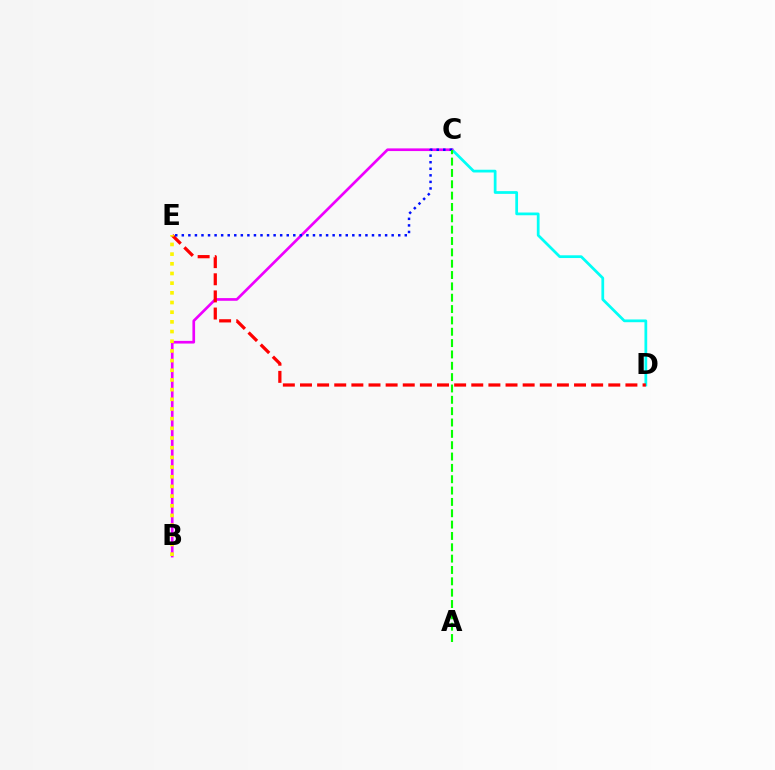{('C', 'D'): [{'color': '#00fff6', 'line_style': 'solid', 'thickness': 1.98}], ('B', 'C'): [{'color': '#ee00ff', 'line_style': 'solid', 'thickness': 1.92}], ('D', 'E'): [{'color': '#ff0000', 'line_style': 'dashed', 'thickness': 2.33}], ('C', 'E'): [{'color': '#0010ff', 'line_style': 'dotted', 'thickness': 1.78}], ('A', 'C'): [{'color': '#08ff00', 'line_style': 'dashed', 'thickness': 1.54}], ('B', 'E'): [{'color': '#fcf500', 'line_style': 'dotted', 'thickness': 2.63}]}